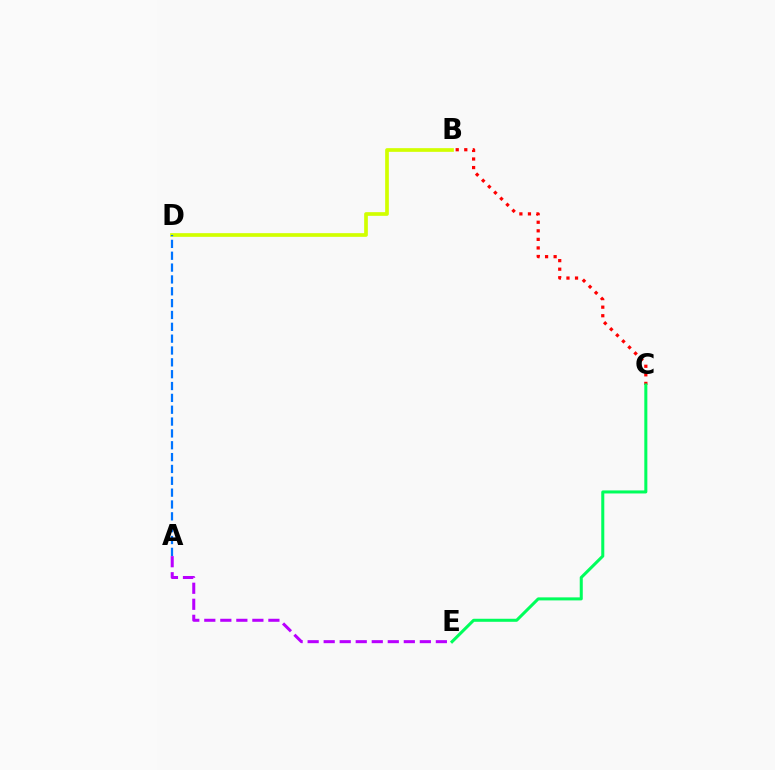{('B', 'D'): [{'color': '#d1ff00', 'line_style': 'solid', 'thickness': 2.66}], ('B', 'C'): [{'color': '#ff0000', 'line_style': 'dotted', 'thickness': 2.33}], ('A', 'E'): [{'color': '#b900ff', 'line_style': 'dashed', 'thickness': 2.18}], ('C', 'E'): [{'color': '#00ff5c', 'line_style': 'solid', 'thickness': 2.18}], ('A', 'D'): [{'color': '#0074ff', 'line_style': 'dashed', 'thickness': 1.61}]}